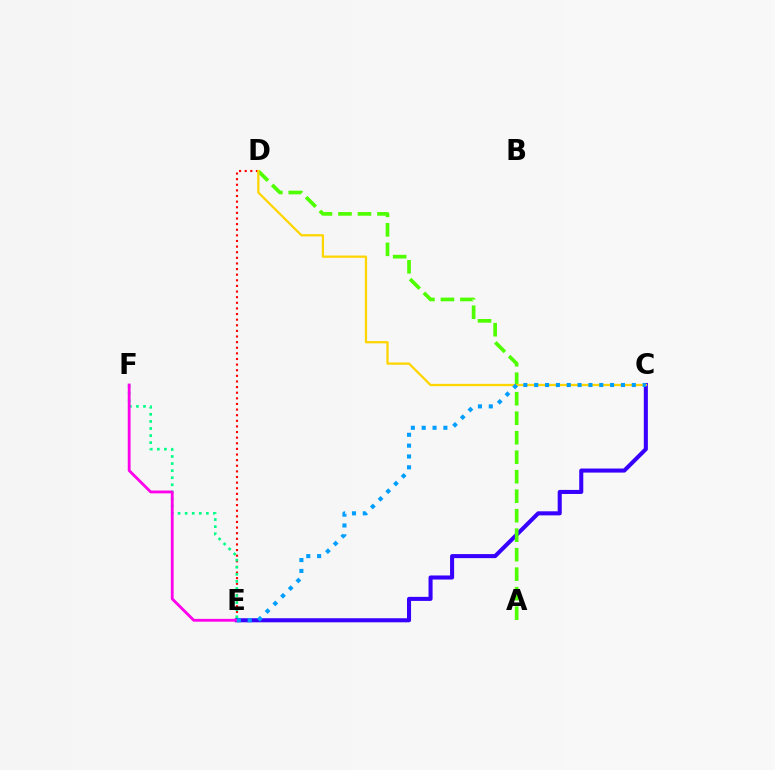{('D', 'E'): [{'color': '#ff0000', 'line_style': 'dotted', 'thickness': 1.53}], ('E', 'F'): [{'color': '#00ff86', 'line_style': 'dotted', 'thickness': 1.92}, {'color': '#ff00ed', 'line_style': 'solid', 'thickness': 2.03}], ('C', 'E'): [{'color': '#3700ff', 'line_style': 'solid', 'thickness': 2.92}, {'color': '#009eff', 'line_style': 'dotted', 'thickness': 2.95}], ('A', 'D'): [{'color': '#4fff00', 'line_style': 'dashed', 'thickness': 2.65}], ('C', 'D'): [{'color': '#ffd500', 'line_style': 'solid', 'thickness': 1.64}]}